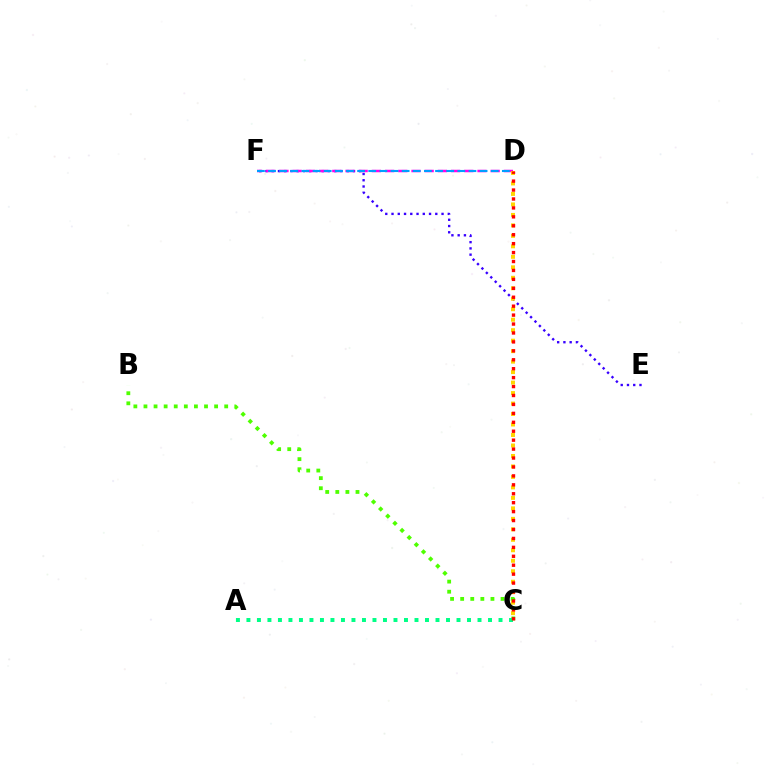{('E', 'F'): [{'color': '#3700ff', 'line_style': 'dotted', 'thickness': 1.7}], ('D', 'F'): [{'color': '#ff00ed', 'line_style': 'dashed', 'thickness': 1.79}, {'color': '#009eff', 'line_style': 'dashed', 'thickness': 1.51}], ('B', 'C'): [{'color': '#4fff00', 'line_style': 'dotted', 'thickness': 2.74}], ('C', 'D'): [{'color': '#ffd500', 'line_style': 'dotted', 'thickness': 2.85}, {'color': '#ff0000', 'line_style': 'dotted', 'thickness': 2.43}], ('A', 'C'): [{'color': '#00ff86', 'line_style': 'dotted', 'thickness': 2.85}]}